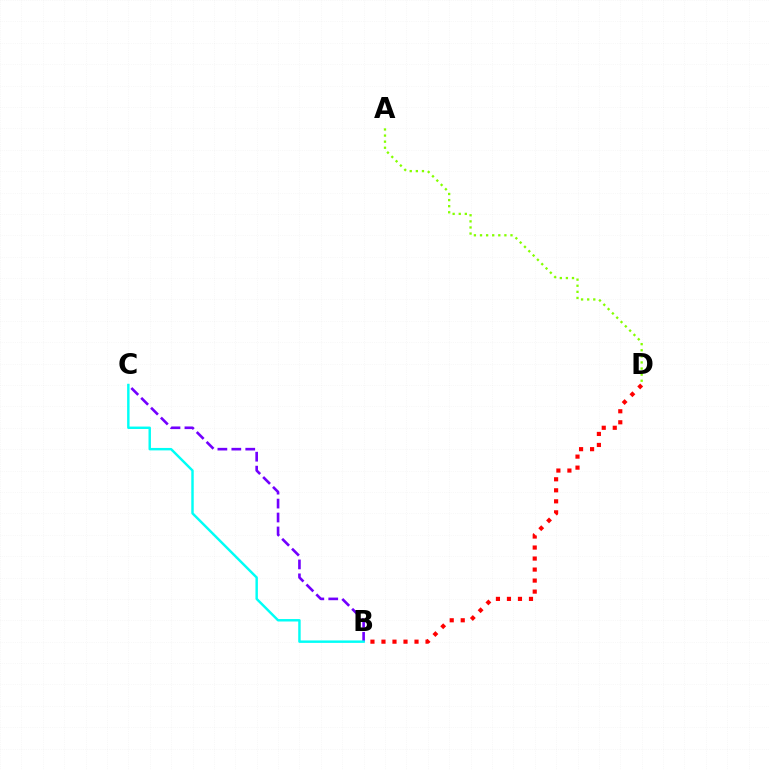{('B', 'C'): [{'color': '#7200ff', 'line_style': 'dashed', 'thickness': 1.89}, {'color': '#00fff6', 'line_style': 'solid', 'thickness': 1.76}], ('A', 'D'): [{'color': '#84ff00', 'line_style': 'dotted', 'thickness': 1.66}], ('B', 'D'): [{'color': '#ff0000', 'line_style': 'dotted', 'thickness': 2.99}]}